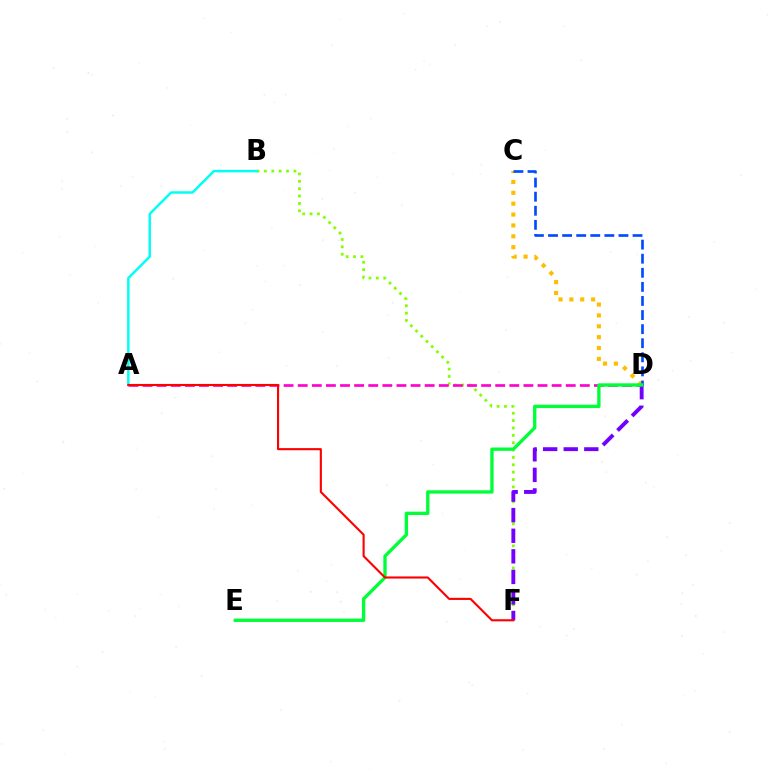{('B', 'F'): [{'color': '#84ff00', 'line_style': 'dotted', 'thickness': 2.0}], ('C', 'D'): [{'color': '#ffbd00', 'line_style': 'dotted', 'thickness': 2.95}, {'color': '#004bff', 'line_style': 'dashed', 'thickness': 1.91}], ('A', 'D'): [{'color': '#ff00cf', 'line_style': 'dashed', 'thickness': 1.92}], ('D', 'F'): [{'color': '#7200ff', 'line_style': 'dashed', 'thickness': 2.79}], ('D', 'E'): [{'color': '#00ff39', 'line_style': 'solid', 'thickness': 2.4}], ('A', 'B'): [{'color': '#00fff6', 'line_style': 'solid', 'thickness': 1.77}], ('A', 'F'): [{'color': '#ff0000', 'line_style': 'solid', 'thickness': 1.52}]}